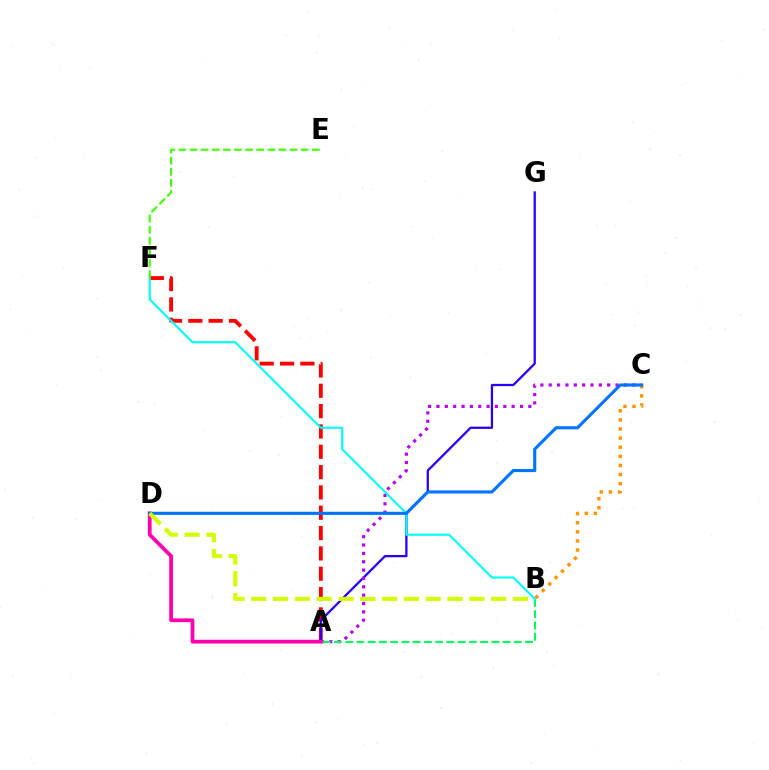{('A', 'F'): [{'color': '#ff0000', 'line_style': 'dashed', 'thickness': 2.76}], ('A', 'G'): [{'color': '#2500ff', 'line_style': 'solid', 'thickness': 1.63}], ('A', 'C'): [{'color': '#b900ff', 'line_style': 'dotted', 'thickness': 2.27}], ('A', 'D'): [{'color': '#ff00ac', 'line_style': 'solid', 'thickness': 2.69}], ('A', 'B'): [{'color': '#00ff5c', 'line_style': 'dashed', 'thickness': 1.53}], ('B', 'F'): [{'color': '#00fff6', 'line_style': 'solid', 'thickness': 1.53}], ('B', 'C'): [{'color': '#ff9400', 'line_style': 'dotted', 'thickness': 2.47}], ('E', 'F'): [{'color': '#3dff00', 'line_style': 'dashed', 'thickness': 1.51}], ('C', 'D'): [{'color': '#0074ff', 'line_style': 'solid', 'thickness': 2.24}], ('B', 'D'): [{'color': '#d1ff00', 'line_style': 'dashed', 'thickness': 2.96}]}